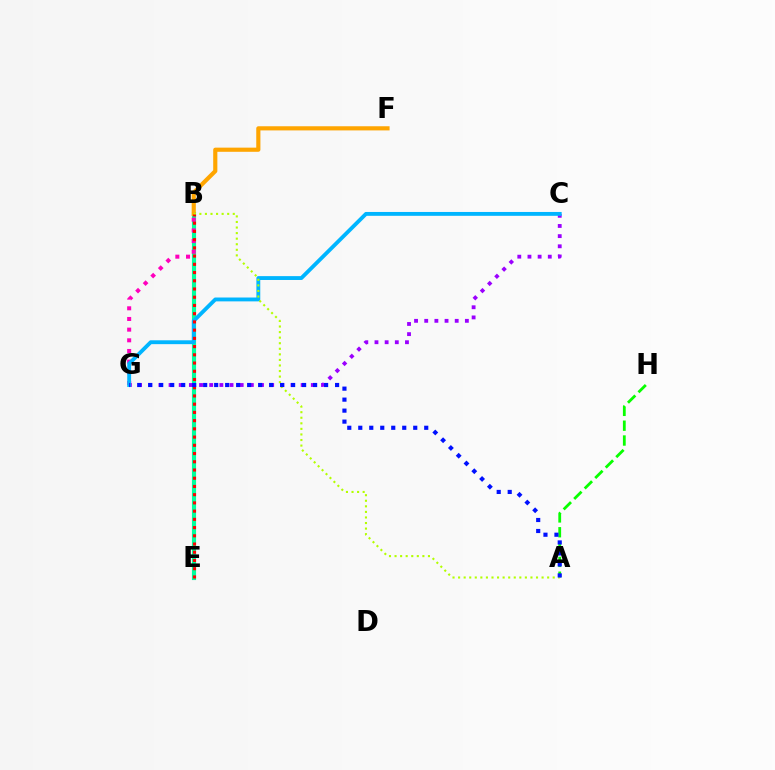{('B', 'E'): [{'color': '#00ff9d', 'line_style': 'solid', 'thickness': 2.97}, {'color': '#ff0000', 'line_style': 'dotted', 'thickness': 2.24}], ('A', 'H'): [{'color': '#08ff00', 'line_style': 'dashed', 'thickness': 2.01}], ('C', 'G'): [{'color': '#9b00ff', 'line_style': 'dotted', 'thickness': 2.76}, {'color': '#00b5ff', 'line_style': 'solid', 'thickness': 2.78}], ('B', 'G'): [{'color': '#ff00bd', 'line_style': 'dotted', 'thickness': 2.9}], ('B', 'F'): [{'color': '#ffa500', 'line_style': 'solid', 'thickness': 2.99}], ('A', 'B'): [{'color': '#b3ff00', 'line_style': 'dotted', 'thickness': 1.51}], ('A', 'G'): [{'color': '#0010ff', 'line_style': 'dotted', 'thickness': 2.99}]}